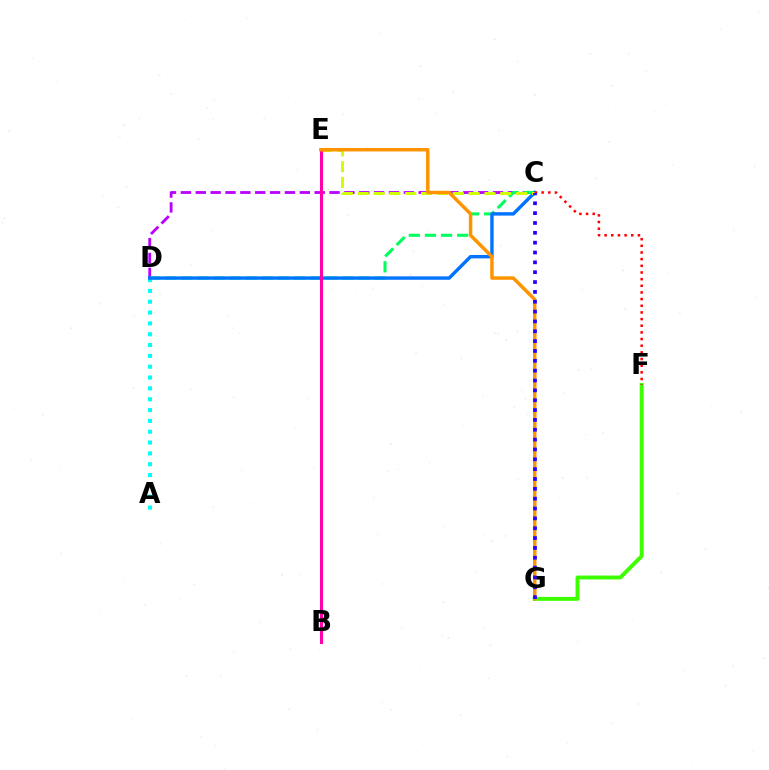{('A', 'D'): [{'color': '#00fff6', 'line_style': 'dotted', 'thickness': 2.94}], ('C', 'D'): [{'color': '#b900ff', 'line_style': 'dashed', 'thickness': 2.02}, {'color': '#00ff5c', 'line_style': 'dashed', 'thickness': 2.19}, {'color': '#0074ff', 'line_style': 'solid', 'thickness': 2.46}], ('F', 'G'): [{'color': '#3dff00', 'line_style': 'solid', 'thickness': 2.83}], ('C', 'E'): [{'color': '#d1ff00', 'line_style': 'dashed', 'thickness': 2.15}], ('B', 'E'): [{'color': '#ff00ac', 'line_style': 'solid', 'thickness': 2.19}], ('E', 'G'): [{'color': '#ff9400', 'line_style': 'solid', 'thickness': 2.49}], ('C', 'F'): [{'color': '#ff0000', 'line_style': 'dotted', 'thickness': 1.81}], ('C', 'G'): [{'color': '#2500ff', 'line_style': 'dotted', 'thickness': 2.68}]}